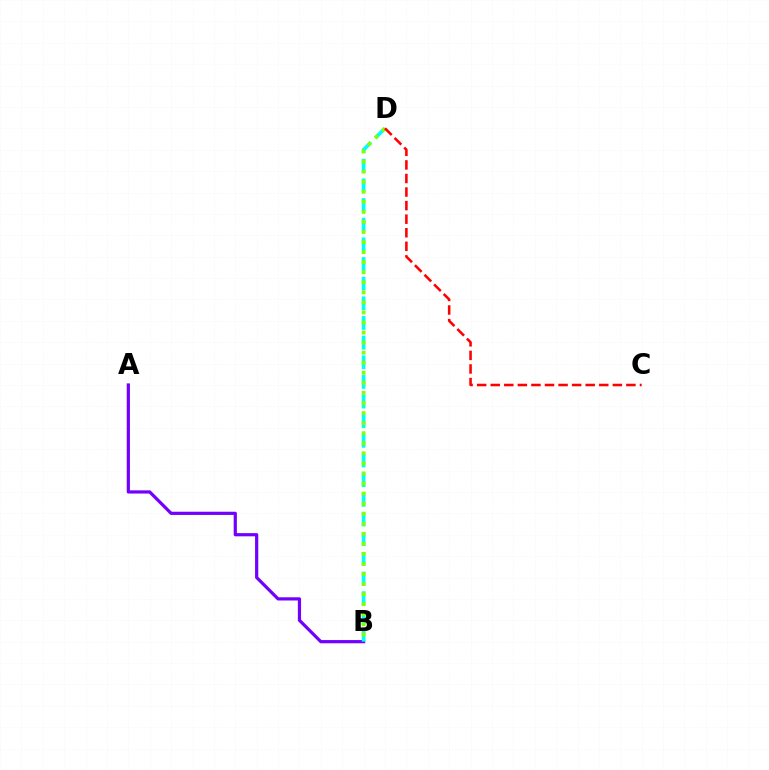{('A', 'B'): [{'color': '#7200ff', 'line_style': 'solid', 'thickness': 2.31}], ('B', 'D'): [{'color': '#00fff6', 'line_style': 'dashed', 'thickness': 2.67}, {'color': '#84ff00', 'line_style': 'dotted', 'thickness': 2.73}], ('C', 'D'): [{'color': '#ff0000', 'line_style': 'dashed', 'thickness': 1.84}]}